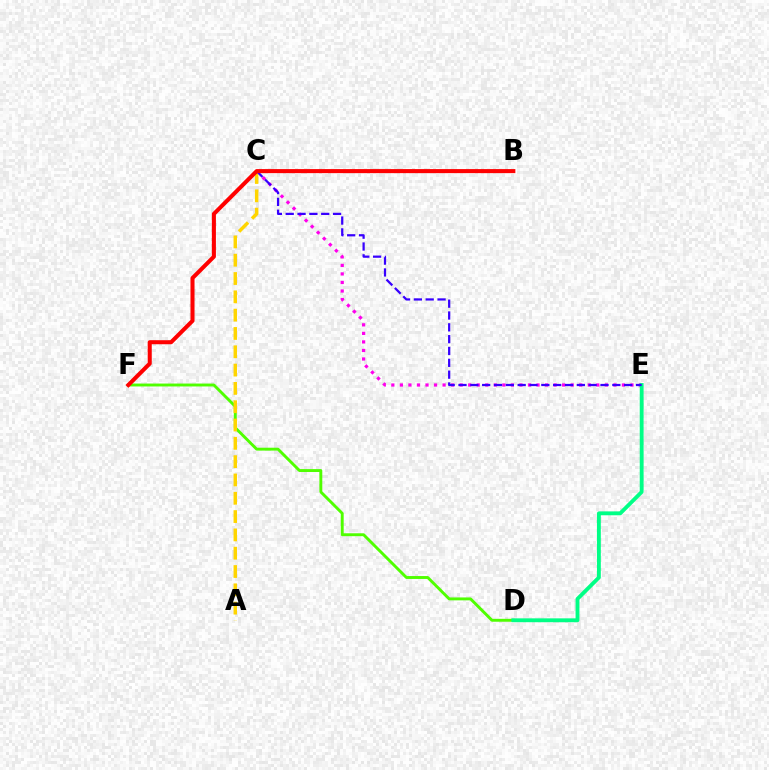{('C', 'E'): [{'color': '#ff00ed', 'line_style': 'dotted', 'thickness': 2.32}, {'color': '#3700ff', 'line_style': 'dashed', 'thickness': 1.61}], ('D', 'F'): [{'color': '#4fff00', 'line_style': 'solid', 'thickness': 2.09}], ('B', 'C'): [{'color': '#009eff', 'line_style': 'dashed', 'thickness': 1.98}], ('D', 'E'): [{'color': '#00ff86', 'line_style': 'solid', 'thickness': 2.78}], ('A', 'C'): [{'color': '#ffd500', 'line_style': 'dashed', 'thickness': 2.49}], ('B', 'F'): [{'color': '#ff0000', 'line_style': 'solid', 'thickness': 2.92}]}